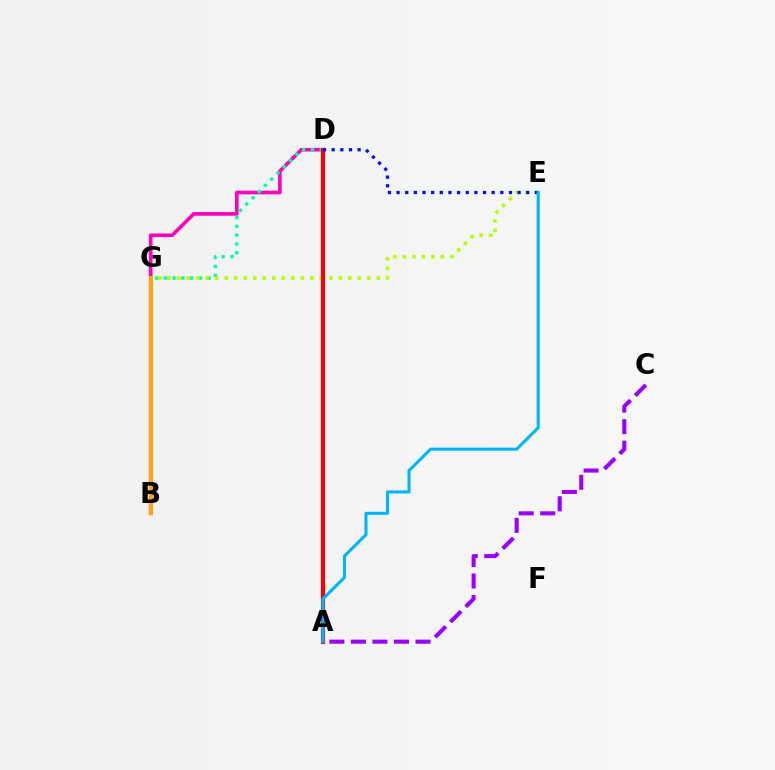{('B', 'D'): [{'color': '#ff00bd', 'line_style': 'solid', 'thickness': 2.62}], ('D', 'G'): [{'color': '#00ff9d', 'line_style': 'dotted', 'thickness': 2.39}], ('A', 'D'): [{'color': '#08ff00', 'line_style': 'dotted', 'thickness': 1.59}, {'color': '#ff0000', 'line_style': 'solid', 'thickness': 2.99}], ('E', 'G'): [{'color': '#b3ff00', 'line_style': 'dotted', 'thickness': 2.58}], ('B', 'G'): [{'color': '#ffa500', 'line_style': 'solid', 'thickness': 2.9}], ('D', 'E'): [{'color': '#0010ff', 'line_style': 'dotted', 'thickness': 2.35}], ('A', 'C'): [{'color': '#9b00ff', 'line_style': 'dashed', 'thickness': 2.93}], ('A', 'E'): [{'color': '#00b5ff', 'line_style': 'solid', 'thickness': 2.22}]}